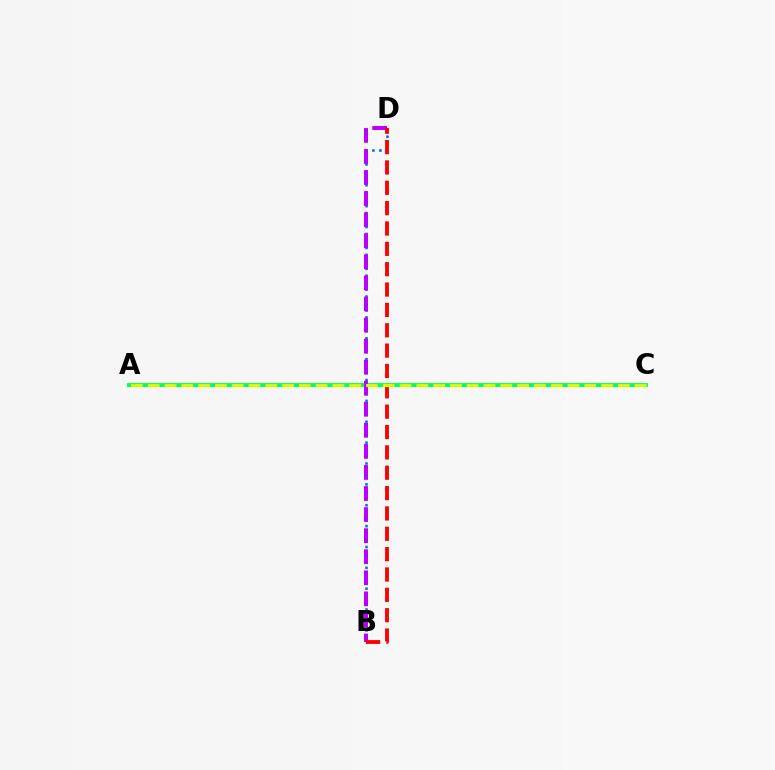{('A', 'C'): [{'color': '#00ff5c', 'line_style': 'solid', 'thickness': 2.78}, {'color': '#d1ff00', 'line_style': 'dashed', 'thickness': 2.28}], ('B', 'D'): [{'color': '#0074ff', 'line_style': 'dotted', 'thickness': 1.89}, {'color': '#b900ff', 'line_style': 'dashed', 'thickness': 2.86}, {'color': '#ff0000', 'line_style': 'dashed', 'thickness': 2.76}]}